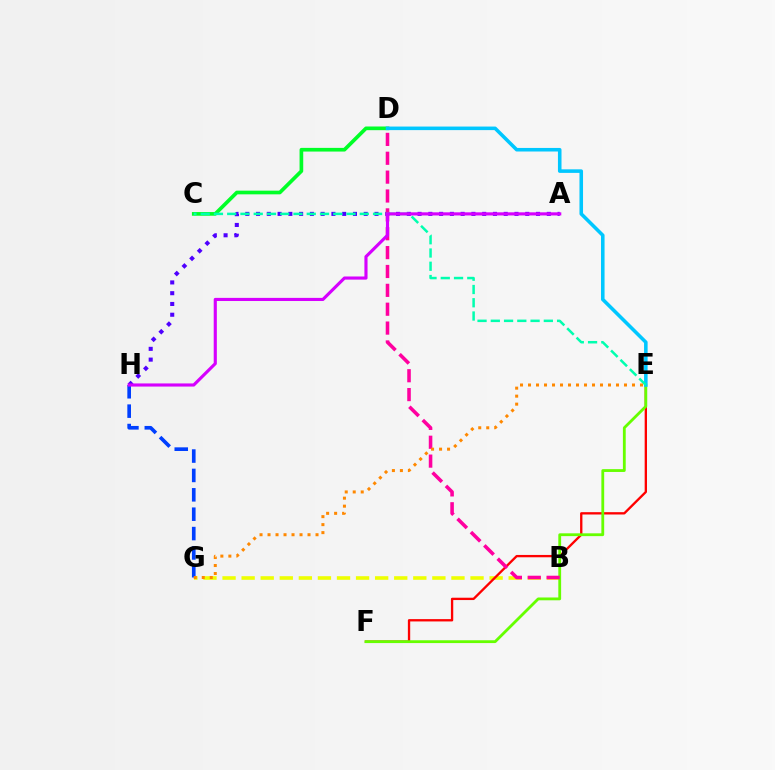{('G', 'H'): [{'color': '#003fff', 'line_style': 'dashed', 'thickness': 2.63}], ('C', 'D'): [{'color': '#00ff27', 'line_style': 'solid', 'thickness': 2.65}], ('A', 'H'): [{'color': '#4f00ff', 'line_style': 'dotted', 'thickness': 2.93}, {'color': '#d600ff', 'line_style': 'solid', 'thickness': 2.26}], ('B', 'G'): [{'color': '#eeff00', 'line_style': 'dashed', 'thickness': 2.59}], ('E', 'F'): [{'color': '#ff0000', 'line_style': 'solid', 'thickness': 1.68}, {'color': '#66ff00', 'line_style': 'solid', 'thickness': 2.02}], ('D', 'E'): [{'color': '#00c7ff', 'line_style': 'solid', 'thickness': 2.56}], ('B', 'D'): [{'color': '#ff00a0', 'line_style': 'dashed', 'thickness': 2.56}], ('C', 'E'): [{'color': '#00ffaf', 'line_style': 'dashed', 'thickness': 1.8}], ('E', 'G'): [{'color': '#ff8800', 'line_style': 'dotted', 'thickness': 2.17}]}